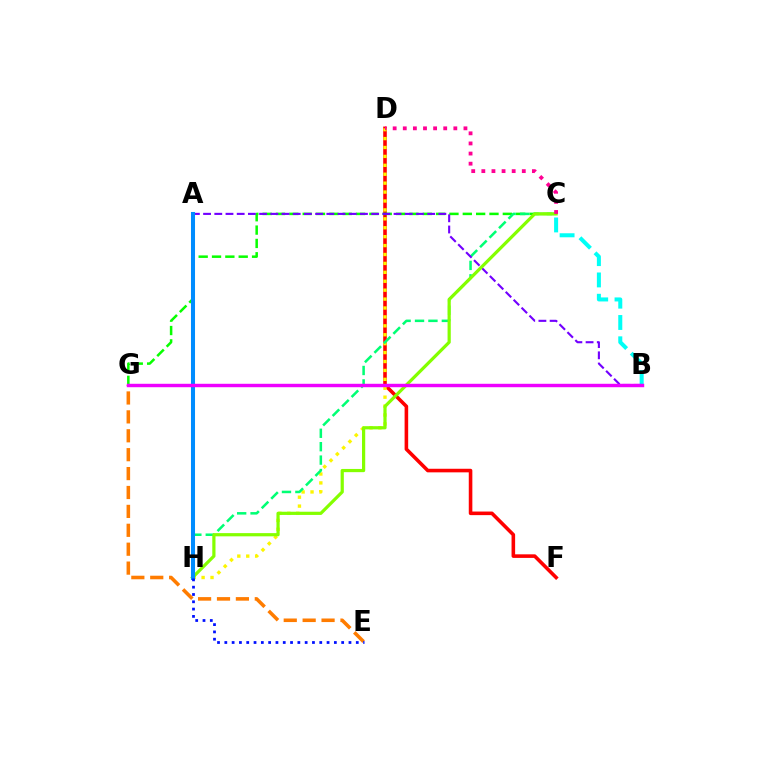{('B', 'C'): [{'color': '#00fff6', 'line_style': 'dashed', 'thickness': 2.9}], ('D', 'F'): [{'color': '#ff0000', 'line_style': 'solid', 'thickness': 2.58}], ('D', 'H'): [{'color': '#fcf500', 'line_style': 'dotted', 'thickness': 2.42}], ('C', 'G'): [{'color': '#08ff00', 'line_style': 'dashed', 'thickness': 1.81}], ('E', 'G'): [{'color': '#ff7c00', 'line_style': 'dashed', 'thickness': 2.57}], ('C', 'H'): [{'color': '#00ff74', 'line_style': 'dashed', 'thickness': 1.82}, {'color': '#84ff00', 'line_style': 'solid', 'thickness': 2.31}], ('A', 'B'): [{'color': '#7200ff', 'line_style': 'dashed', 'thickness': 1.52}], ('A', 'H'): [{'color': '#008cff', 'line_style': 'solid', 'thickness': 2.91}], ('E', 'H'): [{'color': '#0010ff', 'line_style': 'dotted', 'thickness': 1.98}], ('C', 'D'): [{'color': '#ff0094', 'line_style': 'dotted', 'thickness': 2.75}], ('B', 'G'): [{'color': '#ee00ff', 'line_style': 'solid', 'thickness': 2.47}]}